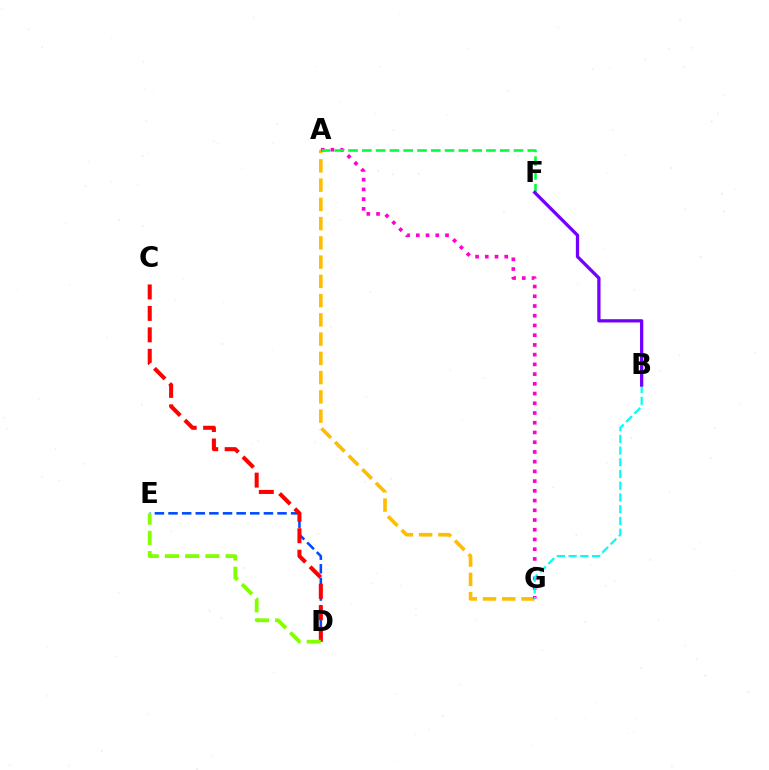{('D', 'E'): [{'color': '#004bff', 'line_style': 'dashed', 'thickness': 1.85}, {'color': '#84ff00', 'line_style': 'dashed', 'thickness': 2.75}], ('A', 'G'): [{'color': '#ffbd00', 'line_style': 'dashed', 'thickness': 2.62}, {'color': '#ff00cf', 'line_style': 'dotted', 'thickness': 2.64}], ('B', 'G'): [{'color': '#00fff6', 'line_style': 'dashed', 'thickness': 1.59}], ('A', 'F'): [{'color': '#00ff39', 'line_style': 'dashed', 'thickness': 1.87}], ('C', 'D'): [{'color': '#ff0000', 'line_style': 'dashed', 'thickness': 2.92}], ('B', 'F'): [{'color': '#7200ff', 'line_style': 'solid', 'thickness': 2.36}]}